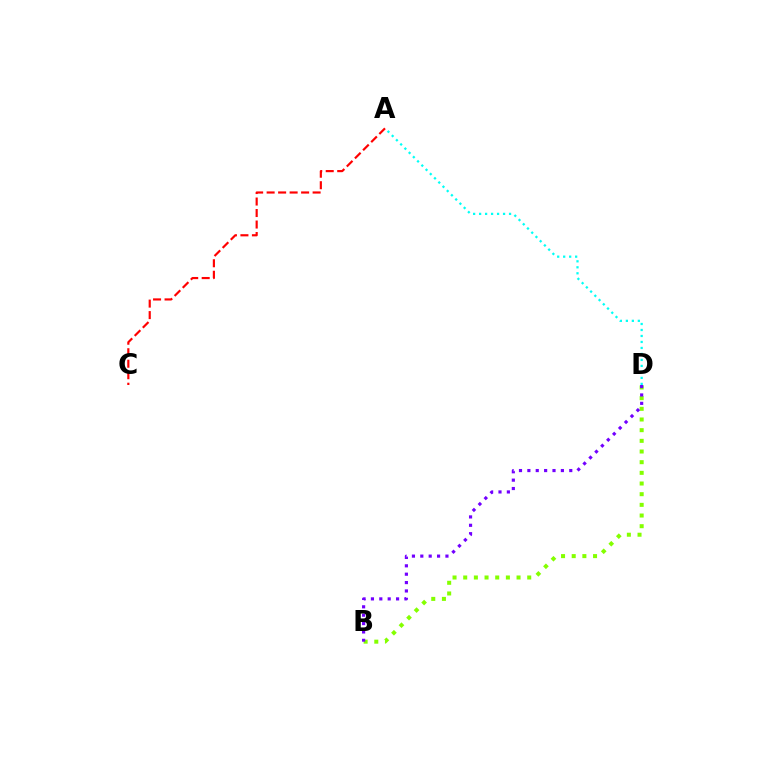{('A', 'C'): [{'color': '#ff0000', 'line_style': 'dashed', 'thickness': 1.56}], ('B', 'D'): [{'color': '#84ff00', 'line_style': 'dotted', 'thickness': 2.9}, {'color': '#7200ff', 'line_style': 'dotted', 'thickness': 2.28}], ('A', 'D'): [{'color': '#00fff6', 'line_style': 'dotted', 'thickness': 1.63}]}